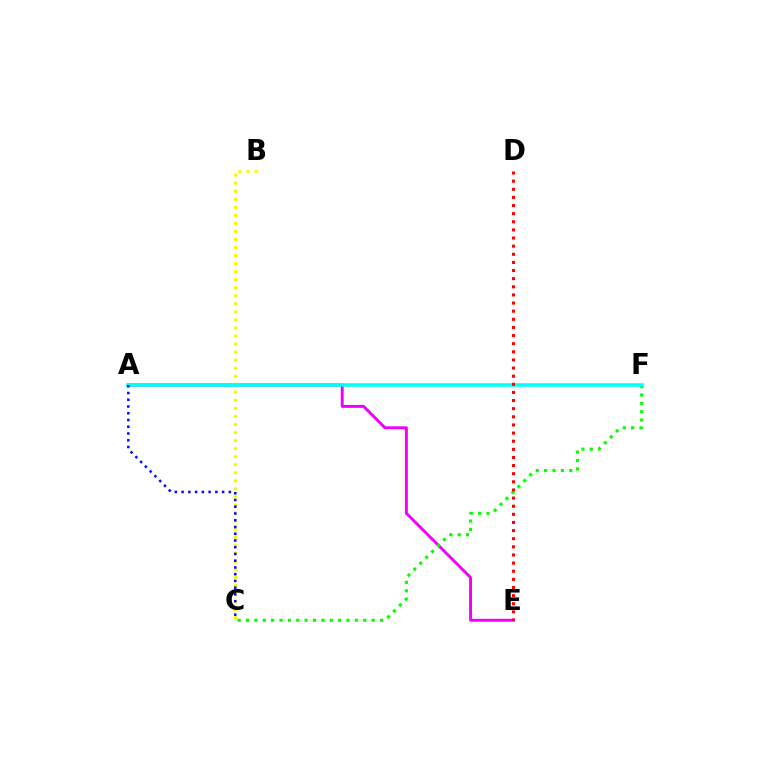{('A', 'E'): [{'color': '#ee00ff', 'line_style': 'solid', 'thickness': 2.11}], ('B', 'C'): [{'color': '#fcf500', 'line_style': 'dotted', 'thickness': 2.19}], ('C', 'F'): [{'color': '#08ff00', 'line_style': 'dotted', 'thickness': 2.28}], ('A', 'F'): [{'color': '#00fff6', 'line_style': 'solid', 'thickness': 2.54}], ('D', 'E'): [{'color': '#ff0000', 'line_style': 'dotted', 'thickness': 2.21}], ('A', 'C'): [{'color': '#0010ff', 'line_style': 'dotted', 'thickness': 1.83}]}